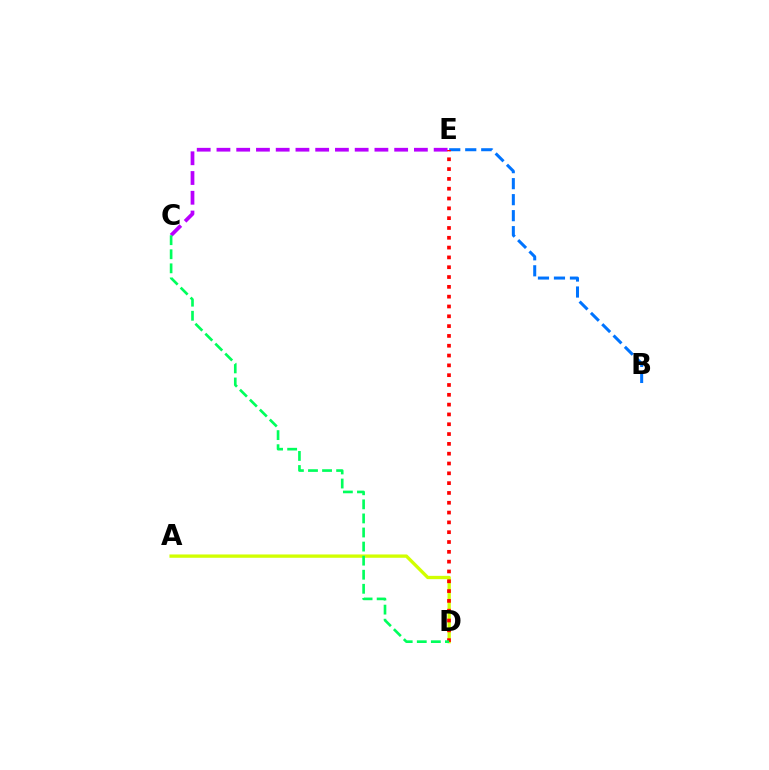{('B', 'E'): [{'color': '#0074ff', 'line_style': 'dashed', 'thickness': 2.17}], ('A', 'D'): [{'color': '#d1ff00', 'line_style': 'solid', 'thickness': 2.39}], ('C', 'E'): [{'color': '#b900ff', 'line_style': 'dashed', 'thickness': 2.68}], ('D', 'E'): [{'color': '#ff0000', 'line_style': 'dotted', 'thickness': 2.67}], ('C', 'D'): [{'color': '#00ff5c', 'line_style': 'dashed', 'thickness': 1.91}]}